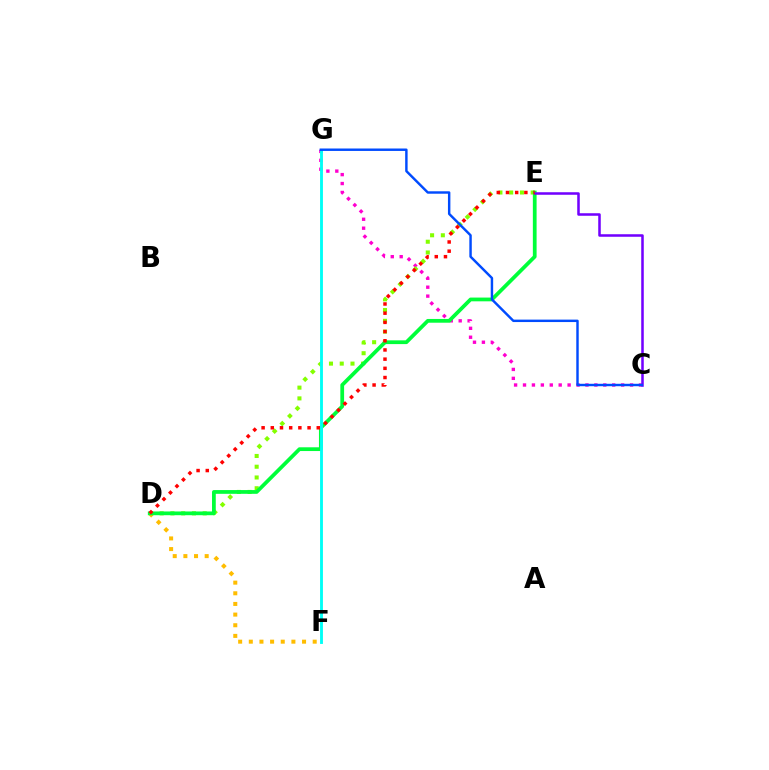{('D', 'F'): [{'color': '#ffbd00', 'line_style': 'dotted', 'thickness': 2.89}], ('C', 'G'): [{'color': '#ff00cf', 'line_style': 'dotted', 'thickness': 2.42}, {'color': '#004bff', 'line_style': 'solid', 'thickness': 1.76}], ('D', 'E'): [{'color': '#84ff00', 'line_style': 'dotted', 'thickness': 2.92}, {'color': '#00ff39', 'line_style': 'solid', 'thickness': 2.7}, {'color': '#ff0000', 'line_style': 'dotted', 'thickness': 2.5}], ('C', 'E'): [{'color': '#7200ff', 'line_style': 'solid', 'thickness': 1.82}], ('F', 'G'): [{'color': '#00fff6', 'line_style': 'solid', 'thickness': 2.06}]}